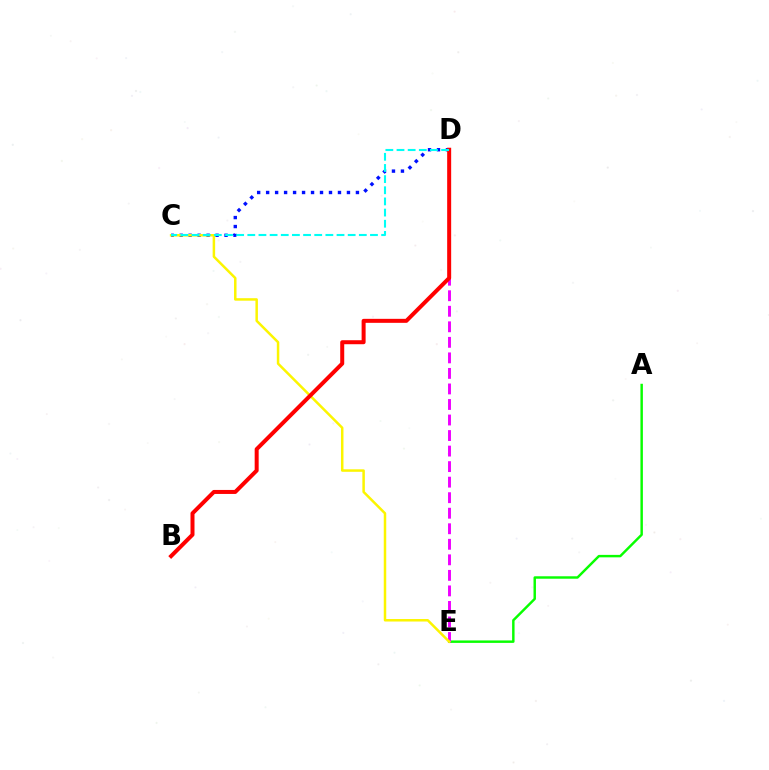{('A', 'E'): [{'color': '#08ff00', 'line_style': 'solid', 'thickness': 1.76}], ('C', 'D'): [{'color': '#0010ff', 'line_style': 'dotted', 'thickness': 2.44}, {'color': '#00fff6', 'line_style': 'dashed', 'thickness': 1.52}], ('D', 'E'): [{'color': '#ee00ff', 'line_style': 'dashed', 'thickness': 2.11}], ('C', 'E'): [{'color': '#fcf500', 'line_style': 'solid', 'thickness': 1.79}], ('B', 'D'): [{'color': '#ff0000', 'line_style': 'solid', 'thickness': 2.88}]}